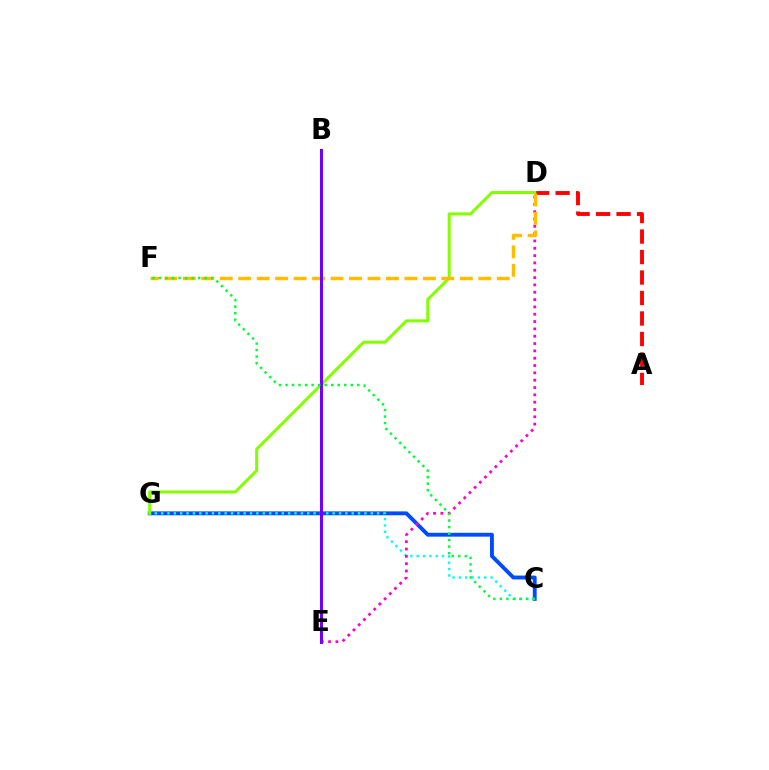{('A', 'D'): [{'color': '#ff0000', 'line_style': 'dashed', 'thickness': 2.78}], ('C', 'G'): [{'color': '#004bff', 'line_style': 'solid', 'thickness': 2.79}, {'color': '#00fff6', 'line_style': 'dotted', 'thickness': 1.73}], ('D', 'G'): [{'color': '#84ff00', 'line_style': 'solid', 'thickness': 2.17}], ('D', 'E'): [{'color': '#ff00cf', 'line_style': 'dotted', 'thickness': 1.99}], ('D', 'F'): [{'color': '#ffbd00', 'line_style': 'dashed', 'thickness': 2.51}], ('B', 'E'): [{'color': '#7200ff', 'line_style': 'solid', 'thickness': 2.15}], ('C', 'F'): [{'color': '#00ff39', 'line_style': 'dotted', 'thickness': 1.77}]}